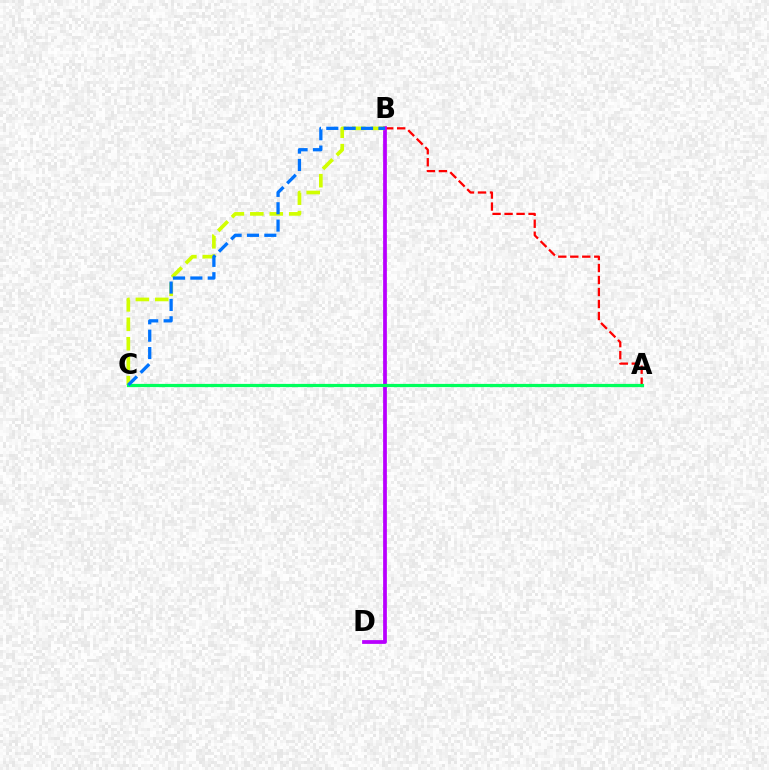{('A', 'B'): [{'color': '#ff0000', 'line_style': 'dashed', 'thickness': 1.63}], ('B', 'D'): [{'color': '#b900ff', 'line_style': 'solid', 'thickness': 2.71}], ('B', 'C'): [{'color': '#d1ff00', 'line_style': 'dashed', 'thickness': 2.64}, {'color': '#0074ff', 'line_style': 'dashed', 'thickness': 2.36}], ('A', 'C'): [{'color': '#00ff5c', 'line_style': 'solid', 'thickness': 2.31}]}